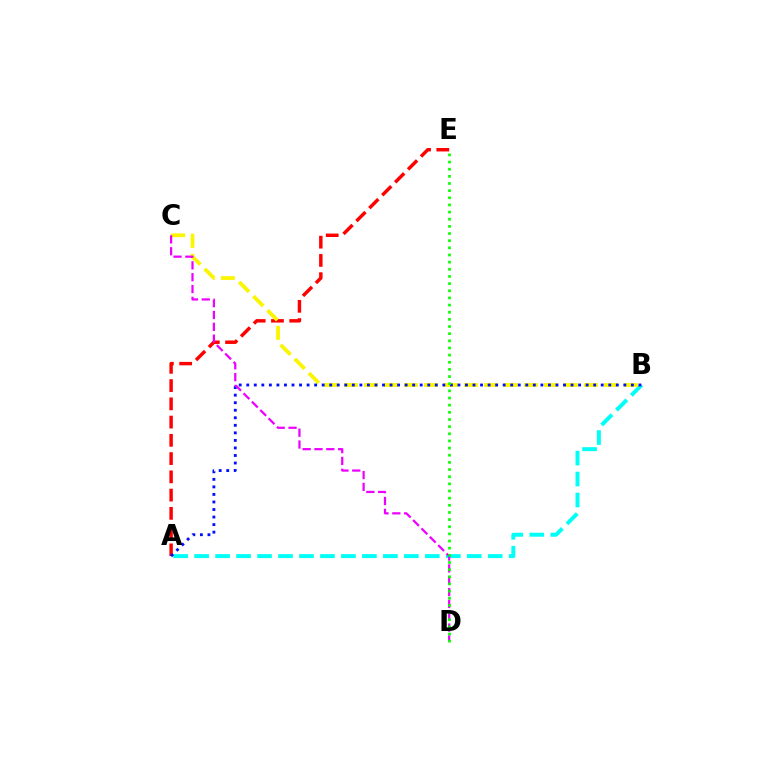{('A', 'E'): [{'color': '#ff0000', 'line_style': 'dashed', 'thickness': 2.48}], ('A', 'B'): [{'color': '#00fff6', 'line_style': 'dashed', 'thickness': 2.85}, {'color': '#0010ff', 'line_style': 'dotted', 'thickness': 2.05}], ('B', 'C'): [{'color': '#fcf500', 'line_style': 'dashed', 'thickness': 2.72}], ('C', 'D'): [{'color': '#ee00ff', 'line_style': 'dashed', 'thickness': 1.61}], ('D', 'E'): [{'color': '#08ff00', 'line_style': 'dotted', 'thickness': 1.94}]}